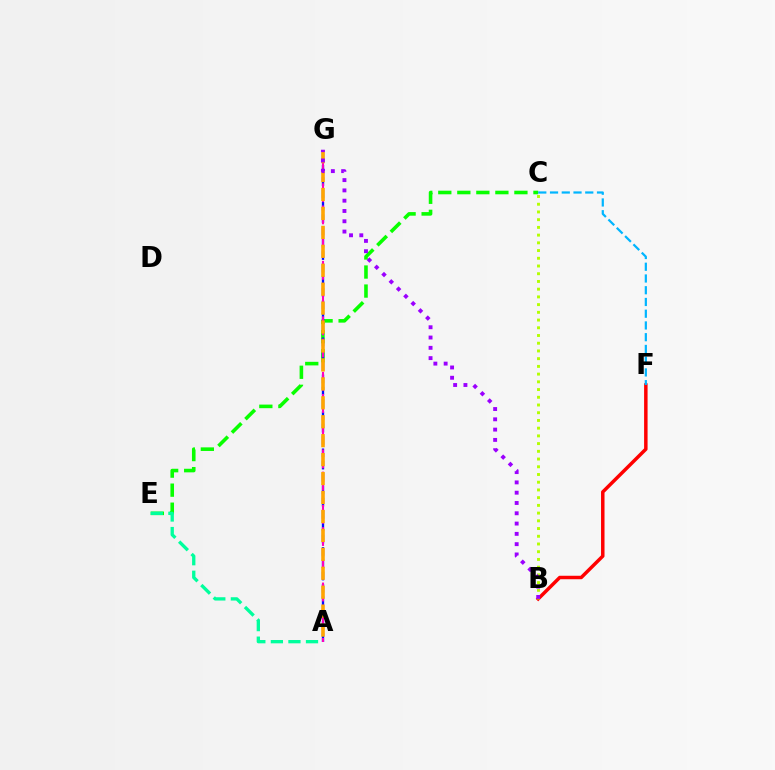{('B', 'F'): [{'color': '#ff0000', 'line_style': 'solid', 'thickness': 2.51}], ('C', 'E'): [{'color': '#08ff00', 'line_style': 'dashed', 'thickness': 2.59}], ('A', 'E'): [{'color': '#00ff9d', 'line_style': 'dashed', 'thickness': 2.39}], ('B', 'C'): [{'color': '#b3ff00', 'line_style': 'dotted', 'thickness': 2.1}], ('A', 'G'): [{'color': '#0010ff', 'line_style': 'dashed', 'thickness': 1.67}, {'color': '#ff00bd', 'line_style': 'dashed', 'thickness': 1.51}, {'color': '#ffa500', 'line_style': 'dashed', 'thickness': 2.57}], ('C', 'F'): [{'color': '#00b5ff', 'line_style': 'dashed', 'thickness': 1.6}], ('B', 'G'): [{'color': '#9b00ff', 'line_style': 'dotted', 'thickness': 2.8}]}